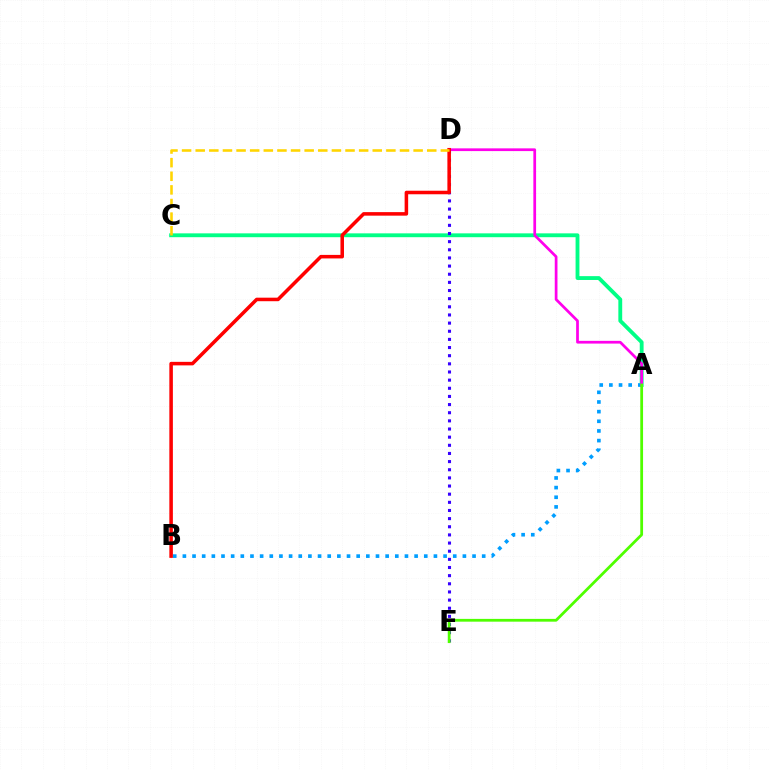{('A', 'C'): [{'color': '#00ff86', 'line_style': 'solid', 'thickness': 2.77}], ('A', 'B'): [{'color': '#009eff', 'line_style': 'dotted', 'thickness': 2.62}], ('A', 'D'): [{'color': '#ff00ed', 'line_style': 'solid', 'thickness': 1.97}], ('D', 'E'): [{'color': '#3700ff', 'line_style': 'dotted', 'thickness': 2.21}], ('A', 'E'): [{'color': '#4fff00', 'line_style': 'solid', 'thickness': 2.0}], ('B', 'D'): [{'color': '#ff0000', 'line_style': 'solid', 'thickness': 2.55}], ('C', 'D'): [{'color': '#ffd500', 'line_style': 'dashed', 'thickness': 1.85}]}